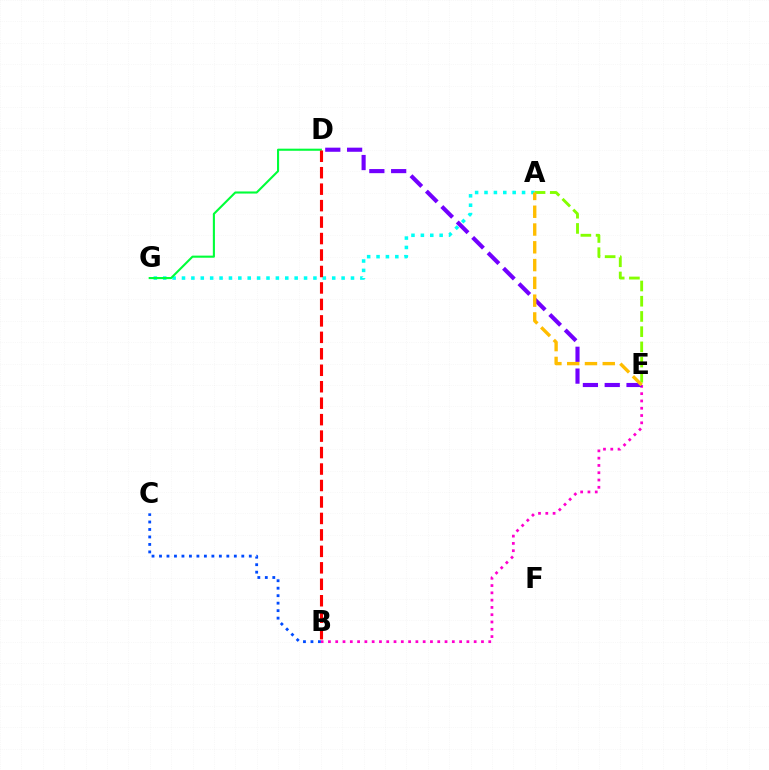{('A', 'G'): [{'color': '#00fff6', 'line_style': 'dotted', 'thickness': 2.55}], ('D', 'G'): [{'color': '#00ff39', 'line_style': 'solid', 'thickness': 1.51}], ('B', 'E'): [{'color': '#ff00cf', 'line_style': 'dotted', 'thickness': 1.98}], ('D', 'E'): [{'color': '#7200ff', 'line_style': 'dashed', 'thickness': 2.96}], ('B', 'D'): [{'color': '#ff0000', 'line_style': 'dashed', 'thickness': 2.24}], ('A', 'E'): [{'color': '#84ff00', 'line_style': 'dashed', 'thickness': 2.07}, {'color': '#ffbd00', 'line_style': 'dashed', 'thickness': 2.42}], ('B', 'C'): [{'color': '#004bff', 'line_style': 'dotted', 'thickness': 2.03}]}